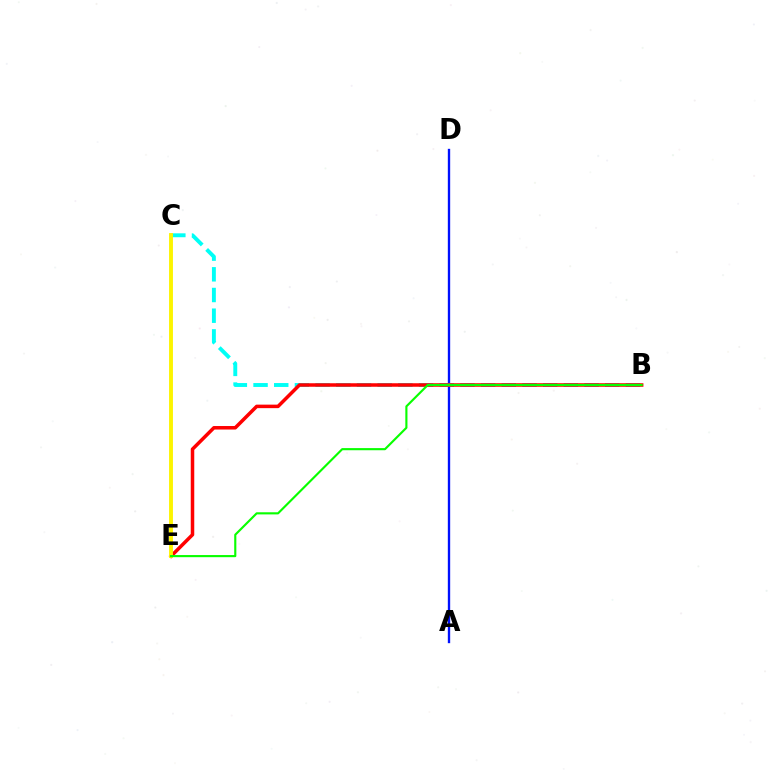{('C', 'E'): [{'color': '#ee00ff', 'line_style': 'solid', 'thickness': 1.52}, {'color': '#fcf500', 'line_style': 'solid', 'thickness': 2.8}], ('A', 'D'): [{'color': '#0010ff', 'line_style': 'solid', 'thickness': 1.69}], ('B', 'C'): [{'color': '#00fff6', 'line_style': 'dashed', 'thickness': 2.81}], ('B', 'E'): [{'color': '#ff0000', 'line_style': 'solid', 'thickness': 2.53}, {'color': '#08ff00', 'line_style': 'solid', 'thickness': 1.54}]}